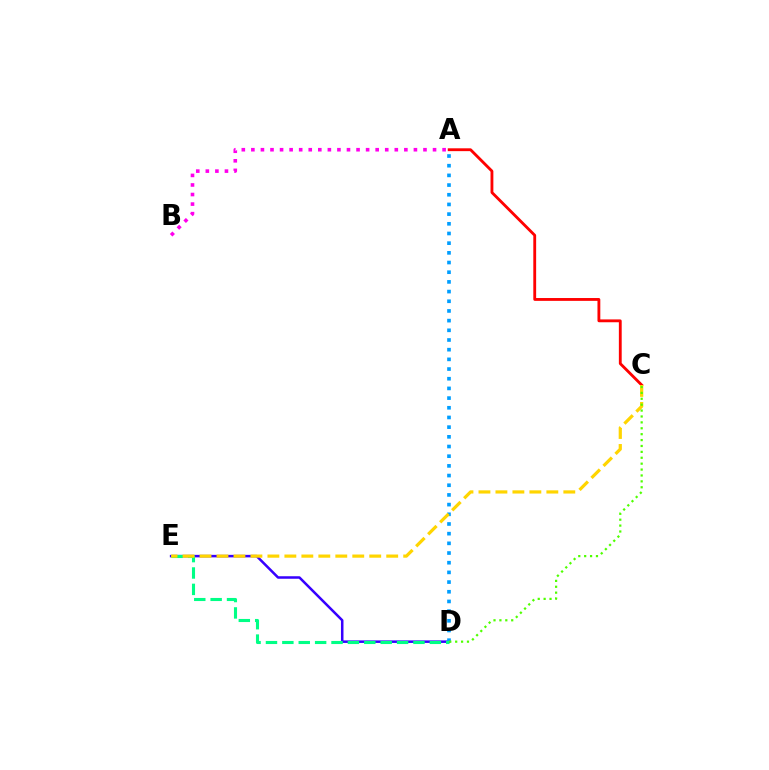{('D', 'E'): [{'color': '#3700ff', 'line_style': 'solid', 'thickness': 1.81}, {'color': '#00ff86', 'line_style': 'dashed', 'thickness': 2.23}], ('A', 'D'): [{'color': '#009eff', 'line_style': 'dotted', 'thickness': 2.63}], ('A', 'C'): [{'color': '#ff0000', 'line_style': 'solid', 'thickness': 2.04}], ('C', 'E'): [{'color': '#ffd500', 'line_style': 'dashed', 'thickness': 2.31}], ('A', 'B'): [{'color': '#ff00ed', 'line_style': 'dotted', 'thickness': 2.6}], ('C', 'D'): [{'color': '#4fff00', 'line_style': 'dotted', 'thickness': 1.6}]}